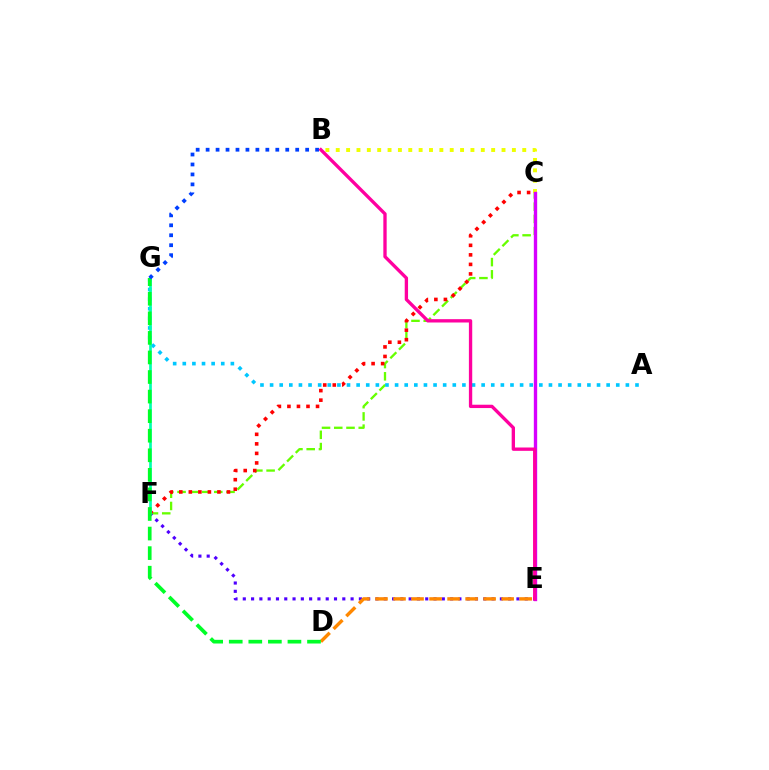{('C', 'F'): [{'color': '#66ff00', 'line_style': 'dashed', 'thickness': 1.66}, {'color': '#ff0000', 'line_style': 'dotted', 'thickness': 2.59}], ('A', 'G'): [{'color': '#00c7ff', 'line_style': 'dotted', 'thickness': 2.61}], ('B', 'C'): [{'color': '#eeff00', 'line_style': 'dotted', 'thickness': 2.82}], ('E', 'F'): [{'color': '#4f00ff', 'line_style': 'dotted', 'thickness': 2.25}], ('D', 'E'): [{'color': '#ff8800', 'line_style': 'dashed', 'thickness': 2.45}], ('F', 'G'): [{'color': '#00ffaf', 'line_style': 'solid', 'thickness': 1.93}], ('D', 'G'): [{'color': '#00ff27', 'line_style': 'dashed', 'thickness': 2.66}], ('C', 'E'): [{'color': '#d600ff', 'line_style': 'solid', 'thickness': 2.41}], ('B', 'G'): [{'color': '#003fff', 'line_style': 'dotted', 'thickness': 2.7}], ('B', 'E'): [{'color': '#ff00a0', 'line_style': 'solid', 'thickness': 2.4}]}